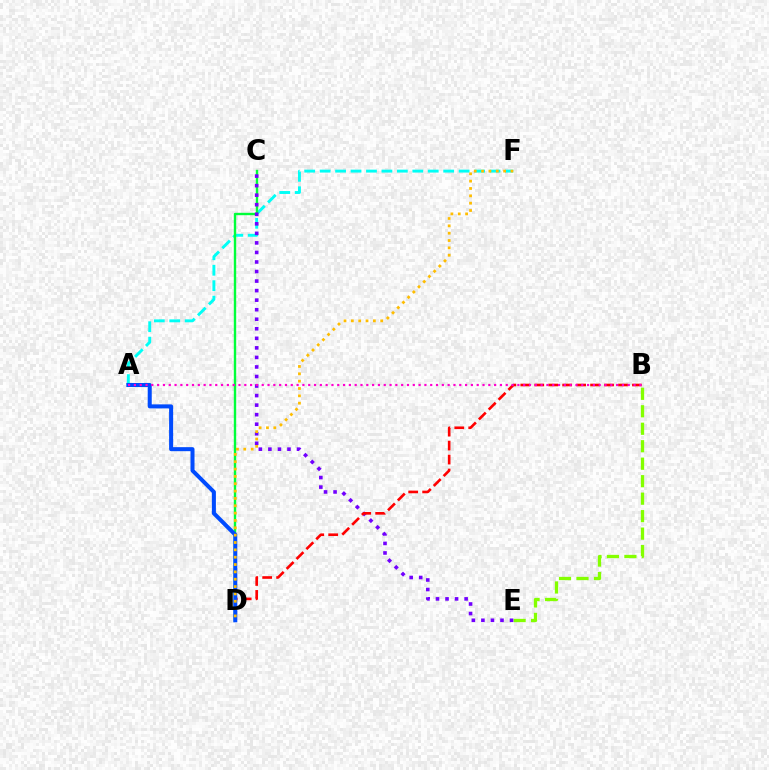{('A', 'F'): [{'color': '#00fff6', 'line_style': 'dashed', 'thickness': 2.1}], ('B', 'E'): [{'color': '#84ff00', 'line_style': 'dashed', 'thickness': 2.37}], ('C', 'D'): [{'color': '#00ff39', 'line_style': 'solid', 'thickness': 1.72}], ('C', 'E'): [{'color': '#7200ff', 'line_style': 'dotted', 'thickness': 2.59}], ('B', 'D'): [{'color': '#ff0000', 'line_style': 'dashed', 'thickness': 1.9}], ('A', 'D'): [{'color': '#004bff', 'line_style': 'solid', 'thickness': 2.9}], ('A', 'B'): [{'color': '#ff00cf', 'line_style': 'dotted', 'thickness': 1.58}], ('D', 'F'): [{'color': '#ffbd00', 'line_style': 'dotted', 'thickness': 2.0}]}